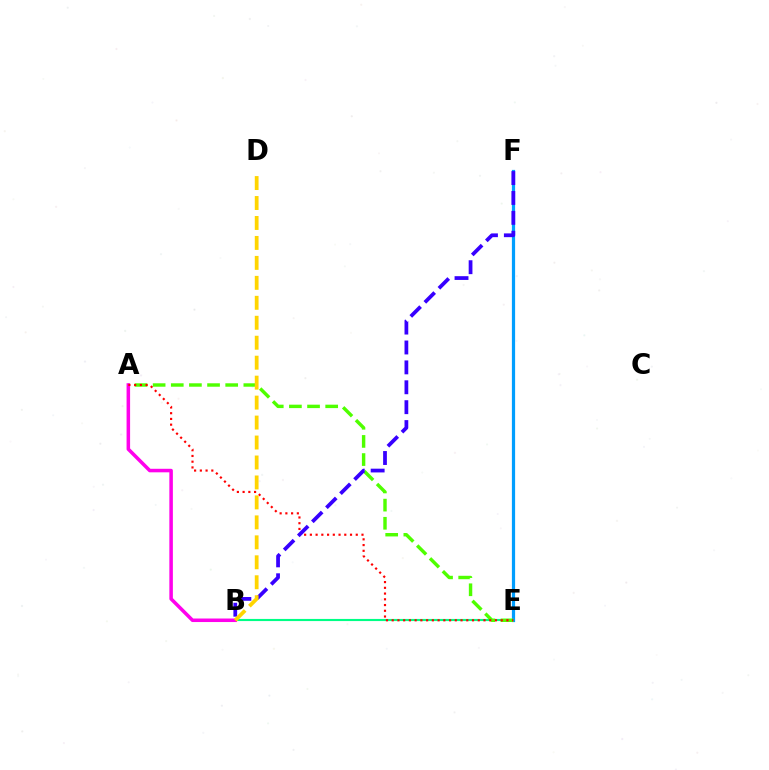{('B', 'E'): [{'color': '#00ff86', 'line_style': 'solid', 'thickness': 1.54}], ('E', 'F'): [{'color': '#009eff', 'line_style': 'solid', 'thickness': 2.32}], ('A', 'E'): [{'color': '#4fff00', 'line_style': 'dashed', 'thickness': 2.46}, {'color': '#ff0000', 'line_style': 'dotted', 'thickness': 1.56}], ('A', 'B'): [{'color': '#ff00ed', 'line_style': 'solid', 'thickness': 2.54}], ('B', 'F'): [{'color': '#3700ff', 'line_style': 'dashed', 'thickness': 2.7}], ('B', 'D'): [{'color': '#ffd500', 'line_style': 'dashed', 'thickness': 2.71}]}